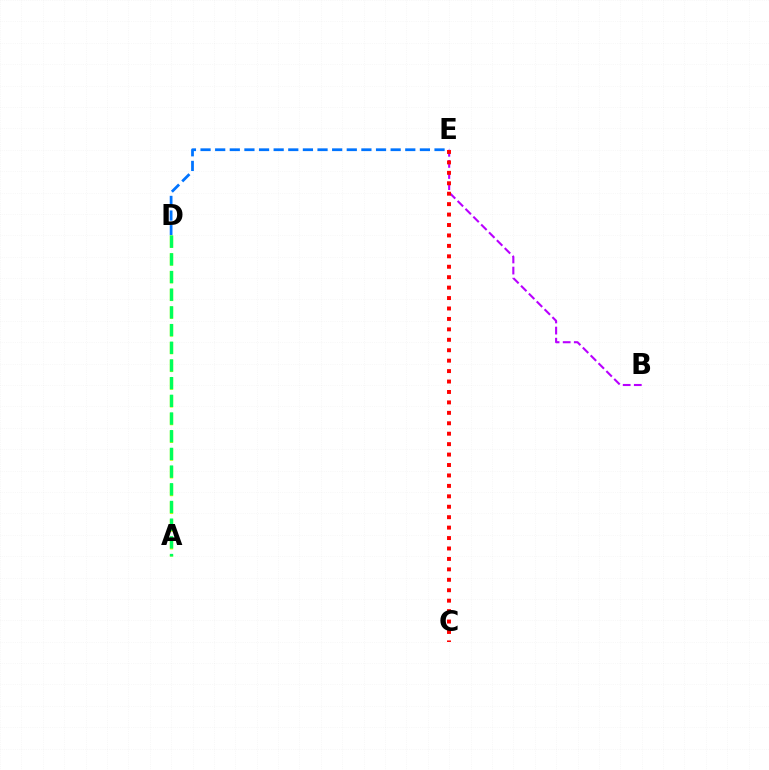{('B', 'E'): [{'color': '#b900ff', 'line_style': 'dashed', 'thickness': 1.51}], ('C', 'E'): [{'color': '#ff0000', 'line_style': 'dotted', 'thickness': 2.84}], ('D', 'E'): [{'color': '#0074ff', 'line_style': 'dashed', 'thickness': 1.99}], ('A', 'D'): [{'color': '#d1ff00', 'line_style': 'dashed', 'thickness': 2.41}, {'color': '#00ff5c', 'line_style': 'dashed', 'thickness': 2.4}]}